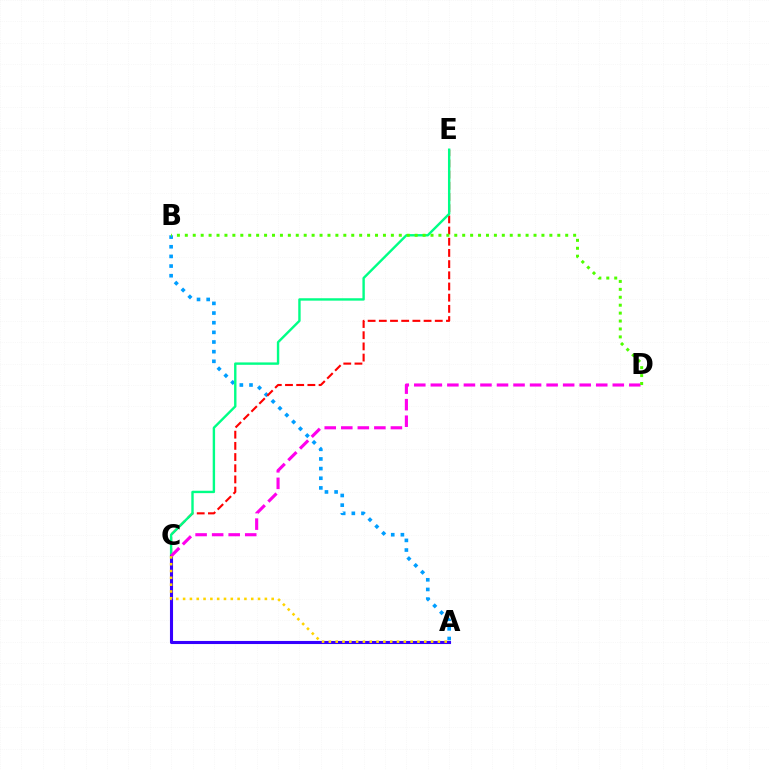{('A', 'B'): [{'color': '#009eff', 'line_style': 'dotted', 'thickness': 2.62}], ('C', 'E'): [{'color': '#ff0000', 'line_style': 'dashed', 'thickness': 1.52}, {'color': '#00ff86', 'line_style': 'solid', 'thickness': 1.73}], ('A', 'C'): [{'color': '#3700ff', 'line_style': 'solid', 'thickness': 2.22}, {'color': '#ffd500', 'line_style': 'dotted', 'thickness': 1.85}], ('C', 'D'): [{'color': '#ff00ed', 'line_style': 'dashed', 'thickness': 2.25}], ('B', 'D'): [{'color': '#4fff00', 'line_style': 'dotted', 'thickness': 2.15}]}